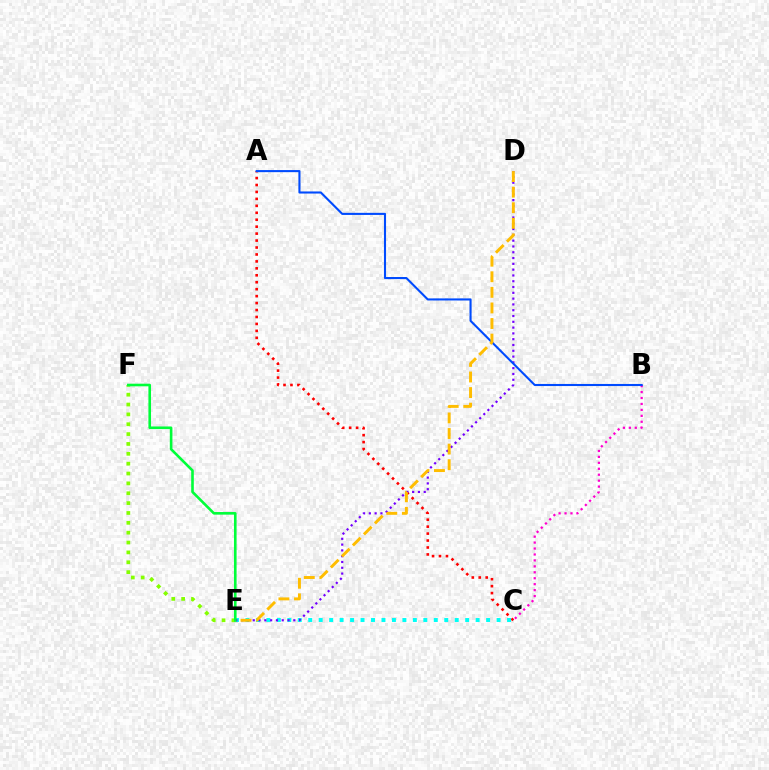{('E', 'F'): [{'color': '#84ff00', 'line_style': 'dotted', 'thickness': 2.68}, {'color': '#00ff39', 'line_style': 'solid', 'thickness': 1.88}], ('A', 'C'): [{'color': '#ff0000', 'line_style': 'dotted', 'thickness': 1.89}], ('B', 'C'): [{'color': '#ff00cf', 'line_style': 'dotted', 'thickness': 1.61}], ('C', 'E'): [{'color': '#00fff6', 'line_style': 'dotted', 'thickness': 2.84}], ('D', 'E'): [{'color': '#7200ff', 'line_style': 'dotted', 'thickness': 1.57}, {'color': '#ffbd00', 'line_style': 'dashed', 'thickness': 2.12}], ('A', 'B'): [{'color': '#004bff', 'line_style': 'solid', 'thickness': 1.51}]}